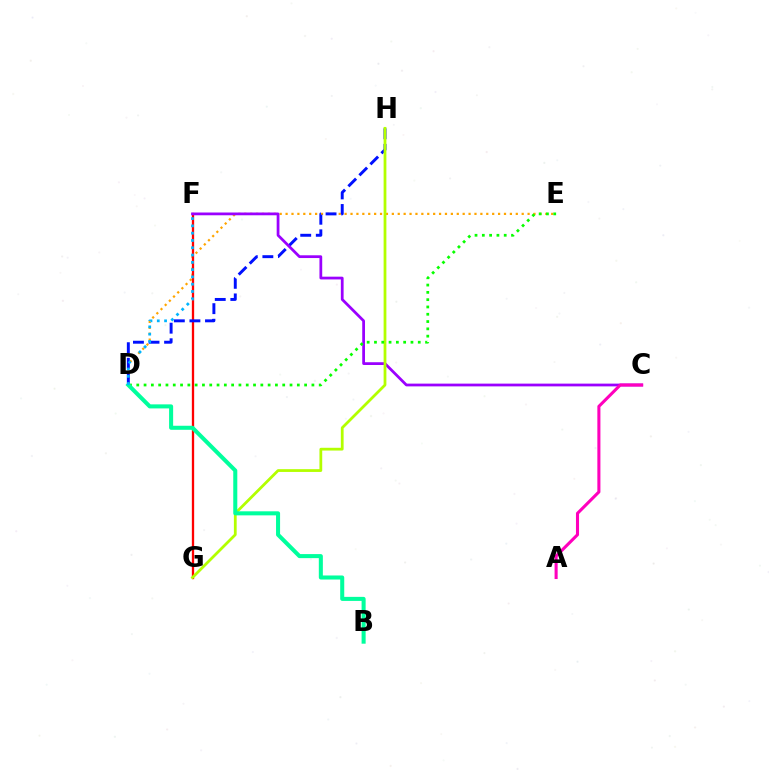{('D', 'E'): [{'color': '#ffa500', 'line_style': 'dotted', 'thickness': 1.6}, {'color': '#08ff00', 'line_style': 'dotted', 'thickness': 1.98}], ('F', 'G'): [{'color': '#ff0000', 'line_style': 'solid', 'thickness': 1.66}], ('D', 'H'): [{'color': '#0010ff', 'line_style': 'dashed', 'thickness': 2.12}], ('C', 'F'): [{'color': '#9b00ff', 'line_style': 'solid', 'thickness': 1.99}], ('G', 'H'): [{'color': '#b3ff00', 'line_style': 'solid', 'thickness': 2.0}], ('A', 'C'): [{'color': '#ff00bd', 'line_style': 'solid', 'thickness': 2.21}], ('B', 'D'): [{'color': '#00ff9d', 'line_style': 'solid', 'thickness': 2.91}], ('D', 'F'): [{'color': '#00b5ff', 'line_style': 'dotted', 'thickness': 1.98}]}